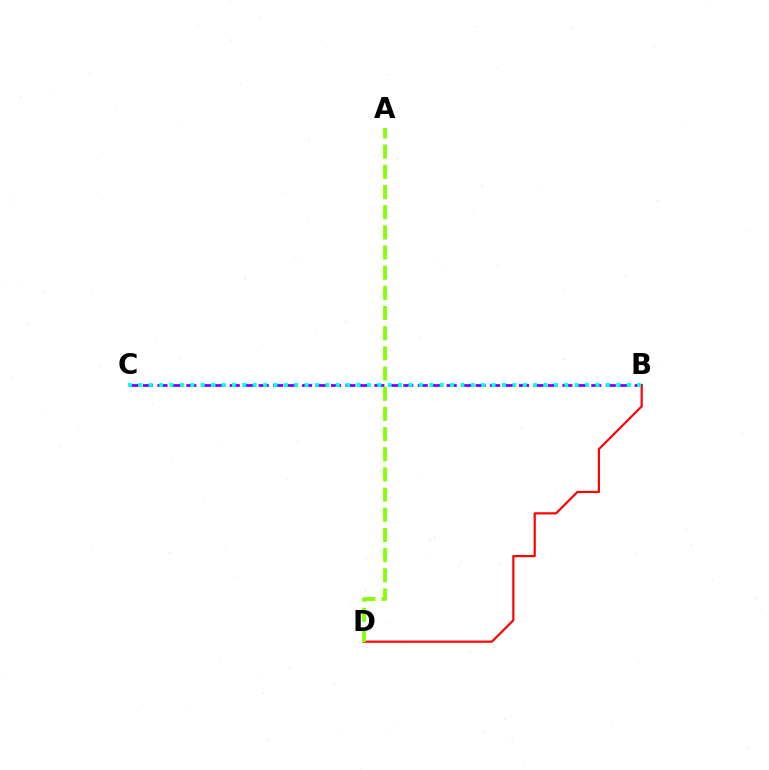{('B', 'C'): [{'color': '#7200ff', 'line_style': 'dashed', 'thickness': 1.96}, {'color': '#00fff6', 'line_style': 'dotted', 'thickness': 2.82}], ('B', 'D'): [{'color': '#ff0000', 'line_style': 'solid', 'thickness': 1.57}], ('A', 'D'): [{'color': '#84ff00', 'line_style': 'dashed', 'thickness': 2.74}]}